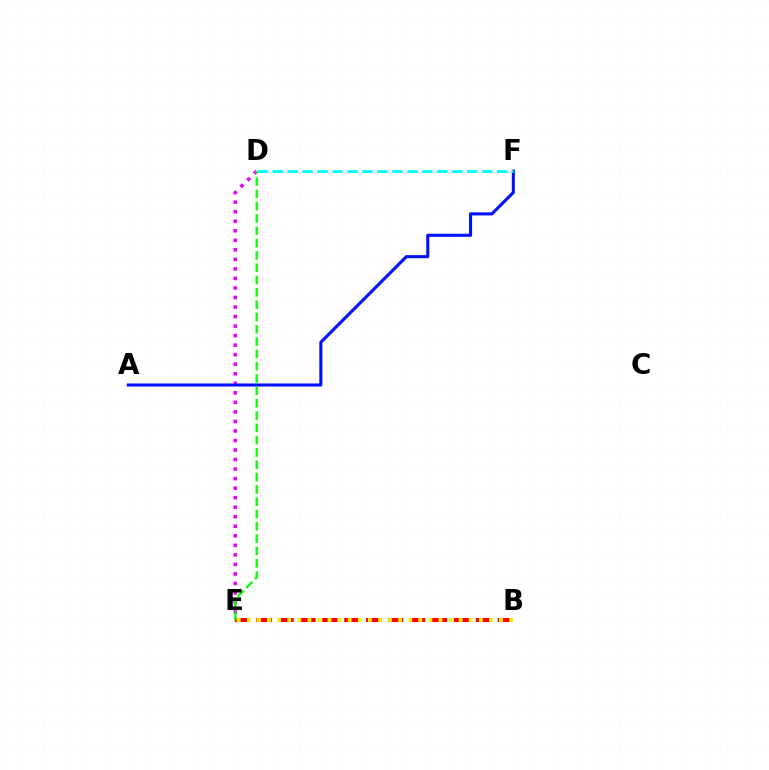{('D', 'E'): [{'color': '#ee00ff', 'line_style': 'dotted', 'thickness': 2.59}, {'color': '#08ff00', 'line_style': 'dashed', 'thickness': 1.67}], ('B', 'E'): [{'color': '#ff0000', 'line_style': 'dashed', 'thickness': 2.98}, {'color': '#fcf500', 'line_style': 'dotted', 'thickness': 2.74}], ('A', 'F'): [{'color': '#0010ff', 'line_style': 'solid', 'thickness': 2.21}], ('D', 'F'): [{'color': '#00fff6', 'line_style': 'dashed', 'thickness': 2.03}]}